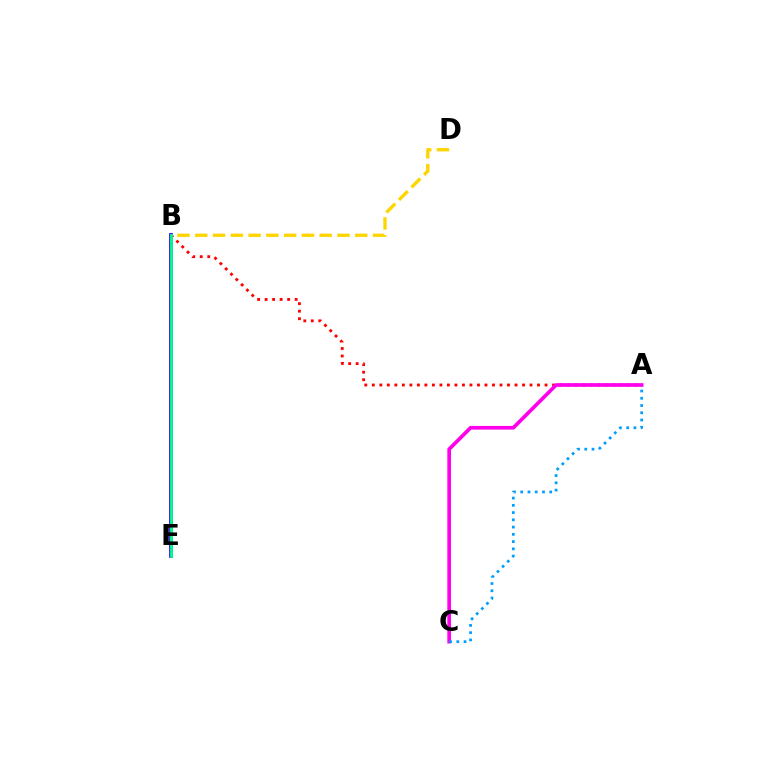{('B', 'D'): [{'color': '#ffd500', 'line_style': 'dashed', 'thickness': 2.41}], ('A', 'B'): [{'color': '#ff0000', 'line_style': 'dotted', 'thickness': 2.04}], ('A', 'C'): [{'color': '#ff00ed', 'line_style': 'solid', 'thickness': 2.65}, {'color': '#009eff', 'line_style': 'dotted', 'thickness': 1.97}], ('B', 'E'): [{'color': '#4fff00', 'line_style': 'dotted', 'thickness': 2.12}, {'color': '#3700ff', 'line_style': 'solid', 'thickness': 2.7}, {'color': '#00ff86', 'line_style': 'solid', 'thickness': 2.03}]}